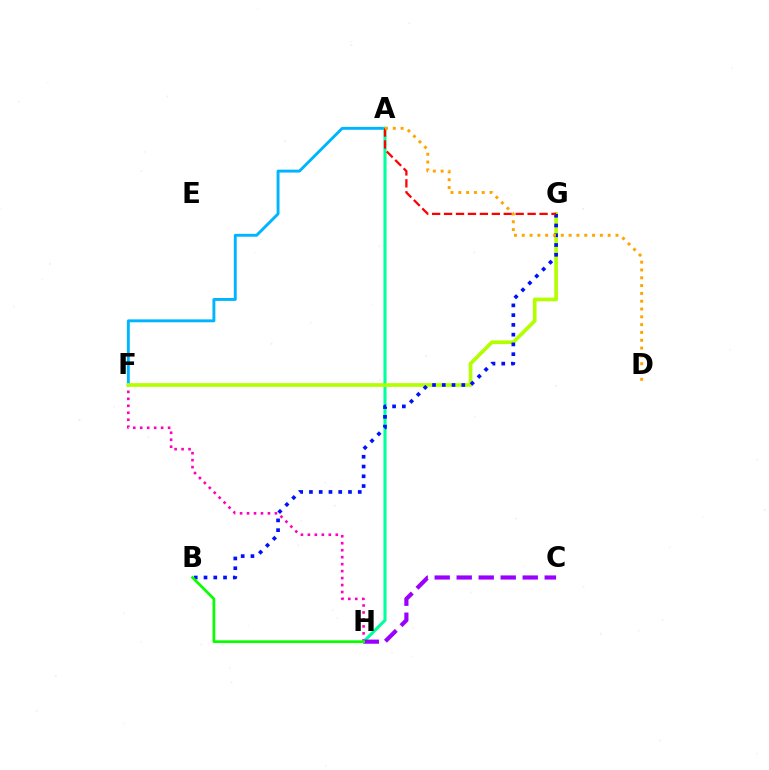{('F', 'H'): [{'color': '#ff00bd', 'line_style': 'dotted', 'thickness': 1.89}], ('A', 'F'): [{'color': '#00b5ff', 'line_style': 'solid', 'thickness': 2.1}], ('A', 'H'): [{'color': '#00ff9d', 'line_style': 'solid', 'thickness': 2.22}], ('F', 'G'): [{'color': '#b3ff00', 'line_style': 'solid', 'thickness': 2.65}], ('C', 'H'): [{'color': '#9b00ff', 'line_style': 'dashed', 'thickness': 2.99}], ('B', 'G'): [{'color': '#0010ff', 'line_style': 'dotted', 'thickness': 2.65}], ('B', 'H'): [{'color': '#08ff00', 'line_style': 'solid', 'thickness': 1.97}], ('A', 'G'): [{'color': '#ff0000', 'line_style': 'dashed', 'thickness': 1.62}], ('A', 'D'): [{'color': '#ffa500', 'line_style': 'dotted', 'thickness': 2.12}]}